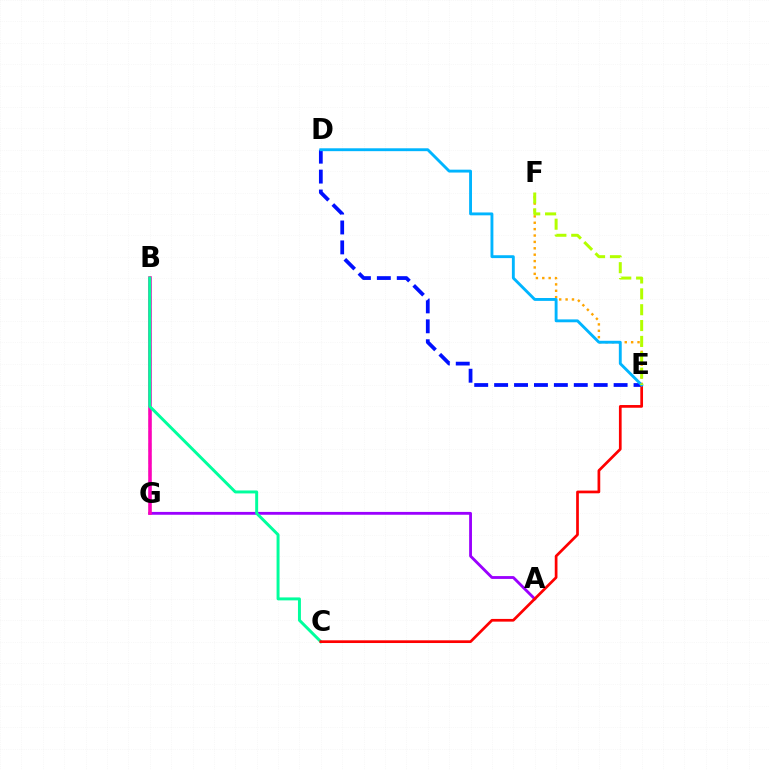{('D', 'E'): [{'color': '#0010ff', 'line_style': 'dashed', 'thickness': 2.71}, {'color': '#00b5ff', 'line_style': 'solid', 'thickness': 2.07}], ('E', 'F'): [{'color': '#ffa500', 'line_style': 'dotted', 'thickness': 1.74}, {'color': '#b3ff00', 'line_style': 'dashed', 'thickness': 2.15}], ('A', 'G'): [{'color': '#9b00ff', 'line_style': 'solid', 'thickness': 2.04}], ('B', 'G'): [{'color': '#08ff00', 'line_style': 'dashed', 'thickness': 1.66}, {'color': '#ff00bd', 'line_style': 'solid', 'thickness': 2.56}], ('B', 'C'): [{'color': '#00ff9d', 'line_style': 'solid', 'thickness': 2.13}], ('C', 'E'): [{'color': '#ff0000', 'line_style': 'solid', 'thickness': 1.95}]}